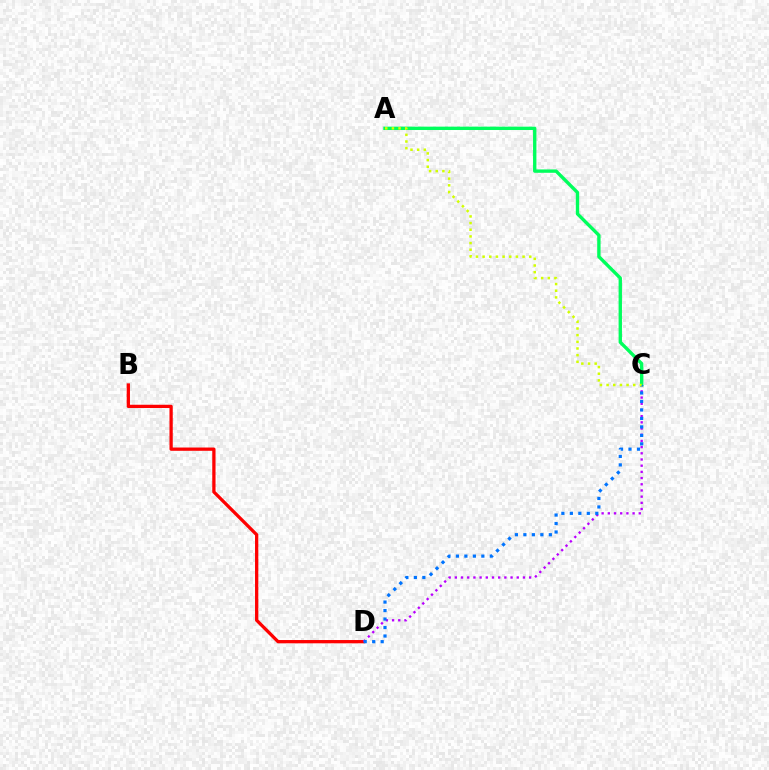{('B', 'D'): [{'color': '#ff0000', 'line_style': 'solid', 'thickness': 2.36}], ('A', 'C'): [{'color': '#00ff5c', 'line_style': 'solid', 'thickness': 2.42}, {'color': '#d1ff00', 'line_style': 'dotted', 'thickness': 1.81}], ('C', 'D'): [{'color': '#b900ff', 'line_style': 'dotted', 'thickness': 1.68}, {'color': '#0074ff', 'line_style': 'dotted', 'thickness': 2.3}]}